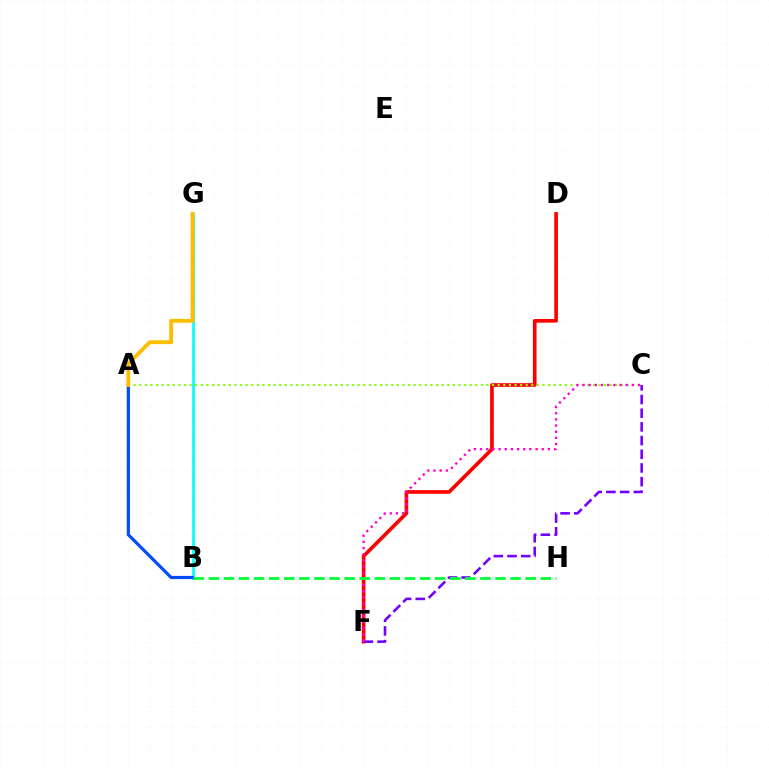{('B', 'G'): [{'color': '#00fff6', 'line_style': 'solid', 'thickness': 1.91}], ('D', 'F'): [{'color': '#ff0000', 'line_style': 'solid', 'thickness': 2.63}], ('A', 'C'): [{'color': '#84ff00', 'line_style': 'dotted', 'thickness': 1.52}], ('A', 'B'): [{'color': '#004bff', 'line_style': 'solid', 'thickness': 2.28}], ('C', 'F'): [{'color': '#7200ff', 'line_style': 'dashed', 'thickness': 1.86}, {'color': '#ff00cf', 'line_style': 'dotted', 'thickness': 1.67}], ('A', 'G'): [{'color': '#ffbd00', 'line_style': 'solid', 'thickness': 2.77}], ('B', 'H'): [{'color': '#00ff39', 'line_style': 'dashed', 'thickness': 2.05}]}